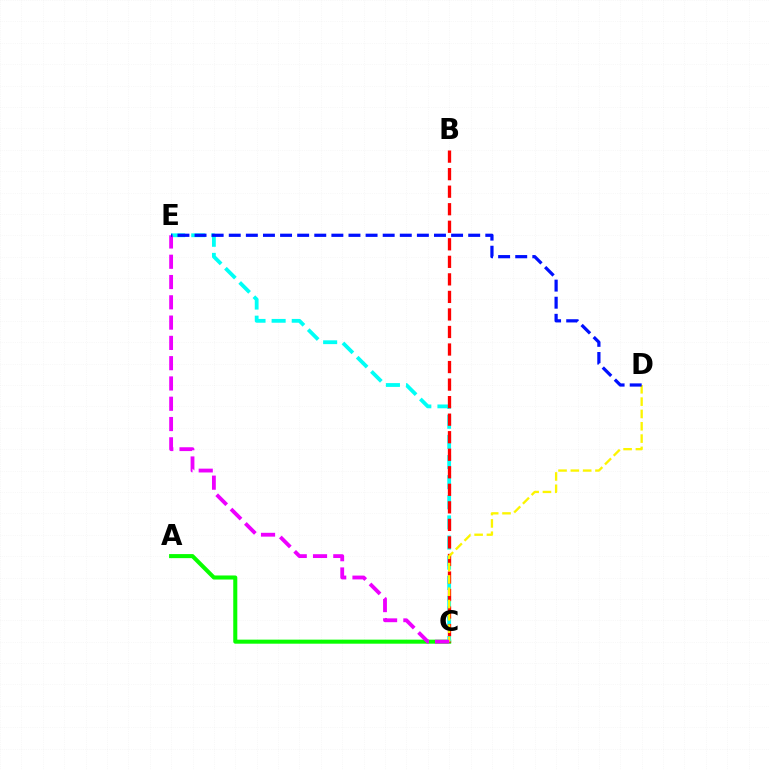{('A', 'C'): [{'color': '#08ff00', 'line_style': 'solid', 'thickness': 2.92}], ('C', 'E'): [{'color': '#00fff6', 'line_style': 'dashed', 'thickness': 2.73}, {'color': '#ee00ff', 'line_style': 'dashed', 'thickness': 2.76}], ('B', 'C'): [{'color': '#ff0000', 'line_style': 'dashed', 'thickness': 2.38}], ('C', 'D'): [{'color': '#fcf500', 'line_style': 'dashed', 'thickness': 1.67}], ('D', 'E'): [{'color': '#0010ff', 'line_style': 'dashed', 'thickness': 2.32}]}